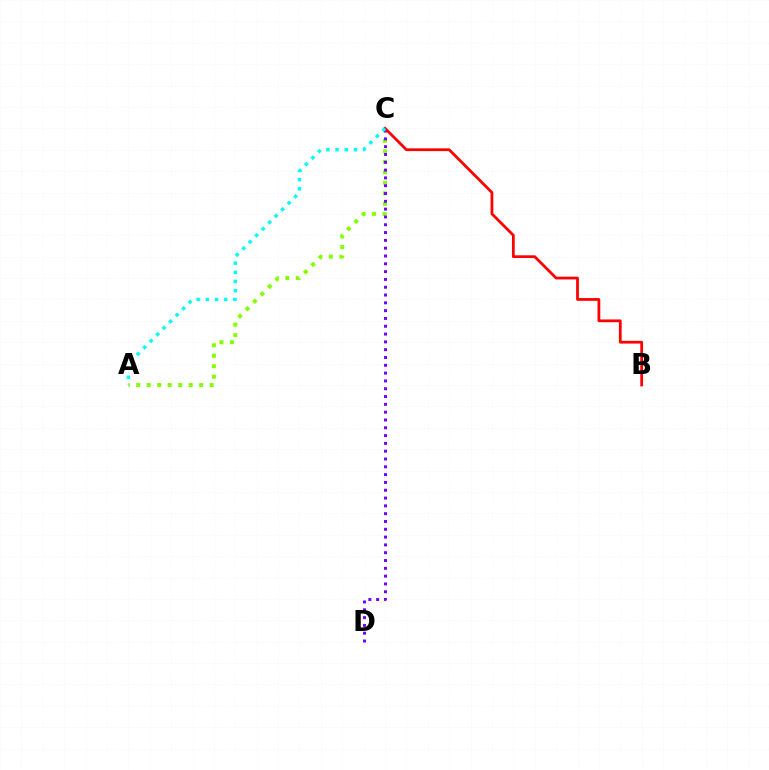{('A', 'C'): [{'color': '#84ff00', 'line_style': 'dotted', 'thickness': 2.85}, {'color': '#00fff6', 'line_style': 'dotted', 'thickness': 2.49}], ('C', 'D'): [{'color': '#7200ff', 'line_style': 'dotted', 'thickness': 2.12}], ('B', 'C'): [{'color': '#ff0000', 'line_style': 'solid', 'thickness': 1.99}]}